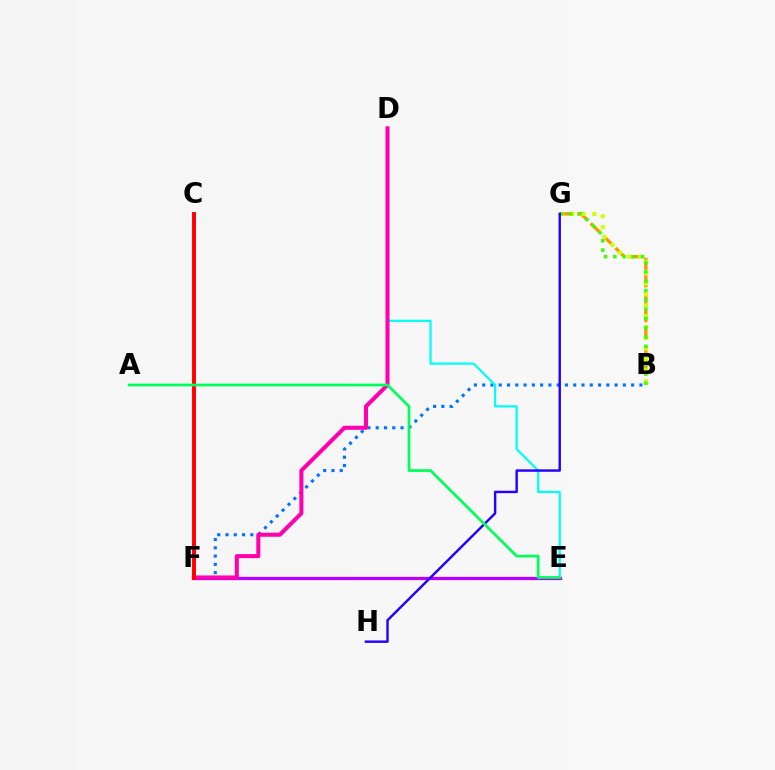{('E', 'F'): [{'color': '#b900ff', 'line_style': 'solid', 'thickness': 2.34}], ('B', 'F'): [{'color': '#0074ff', 'line_style': 'dotted', 'thickness': 2.25}], ('D', 'E'): [{'color': '#00fff6', 'line_style': 'solid', 'thickness': 1.6}], ('B', 'G'): [{'color': '#ff9400', 'line_style': 'dashed', 'thickness': 2.37}, {'color': '#d1ff00', 'line_style': 'dotted', 'thickness': 2.95}, {'color': '#3dff00', 'line_style': 'dotted', 'thickness': 2.52}], ('D', 'F'): [{'color': '#ff00ac', 'line_style': 'solid', 'thickness': 2.92}], ('C', 'F'): [{'color': '#ff0000', 'line_style': 'solid', 'thickness': 2.83}], ('G', 'H'): [{'color': '#2500ff', 'line_style': 'solid', 'thickness': 1.75}], ('A', 'E'): [{'color': '#00ff5c', 'line_style': 'solid', 'thickness': 1.97}]}